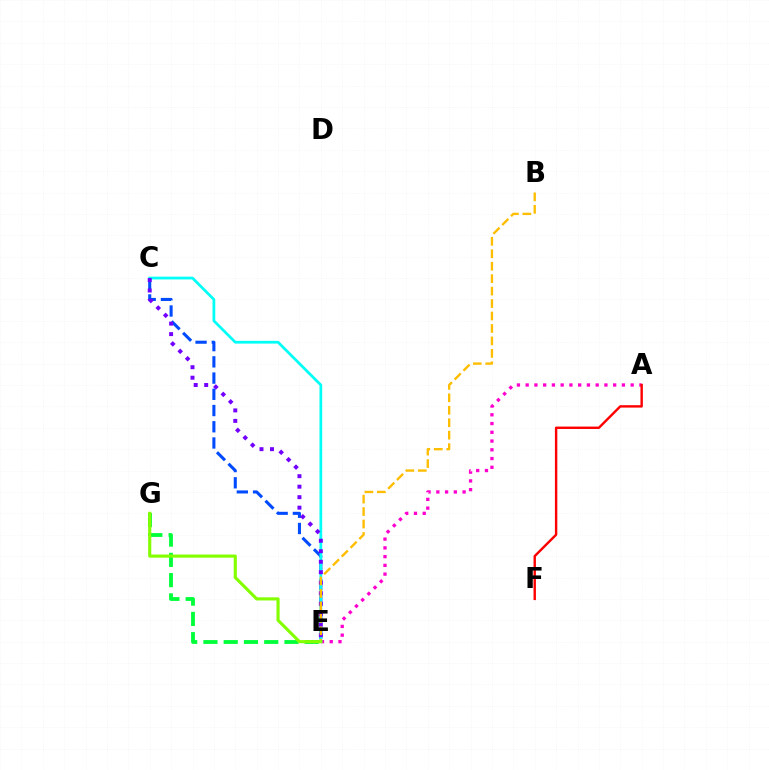{('C', 'E'): [{'color': '#004bff', 'line_style': 'dashed', 'thickness': 2.2}, {'color': '#00fff6', 'line_style': 'solid', 'thickness': 1.97}, {'color': '#7200ff', 'line_style': 'dotted', 'thickness': 2.85}], ('A', 'E'): [{'color': '#ff00cf', 'line_style': 'dotted', 'thickness': 2.38}], ('E', 'G'): [{'color': '#00ff39', 'line_style': 'dashed', 'thickness': 2.75}, {'color': '#84ff00', 'line_style': 'solid', 'thickness': 2.25}], ('A', 'F'): [{'color': '#ff0000', 'line_style': 'solid', 'thickness': 1.73}], ('B', 'E'): [{'color': '#ffbd00', 'line_style': 'dashed', 'thickness': 1.69}]}